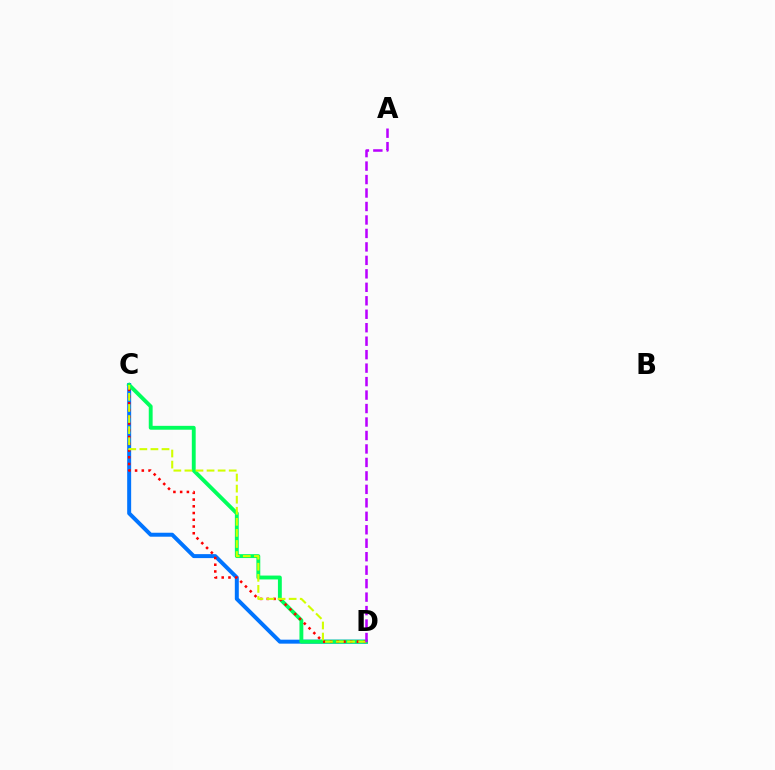{('C', 'D'): [{'color': '#0074ff', 'line_style': 'solid', 'thickness': 2.86}, {'color': '#00ff5c', 'line_style': 'solid', 'thickness': 2.79}, {'color': '#ff0000', 'line_style': 'dotted', 'thickness': 1.83}, {'color': '#d1ff00', 'line_style': 'dashed', 'thickness': 1.5}], ('A', 'D'): [{'color': '#b900ff', 'line_style': 'dashed', 'thickness': 1.83}]}